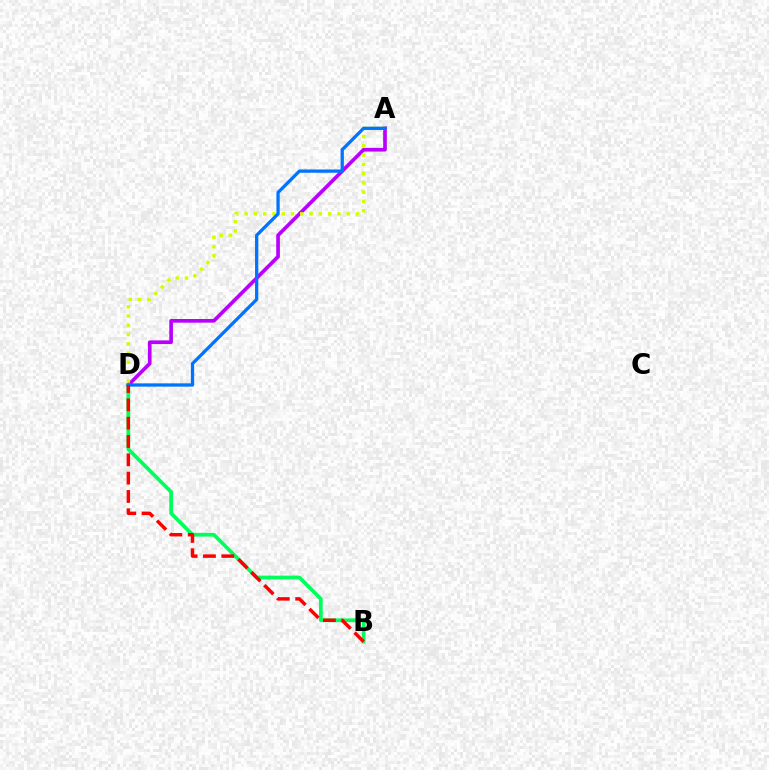{('A', 'D'): [{'color': '#b900ff', 'line_style': 'solid', 'thickness': 2.64}, {'color': '#d1ff00', 'line_style': 'dotted', 'thickness': 2.52}, {'color': '#0074ff', 'line_style': 'solid', 'thickness': 2.36}], ('B', 'D'): [{'color': '#00ff5c', 'line_style': 'solid', 'thickness': 2.69}, {'color': '#ff0000', 'line_style': 'dashed', 'thickness': 2.49}]}